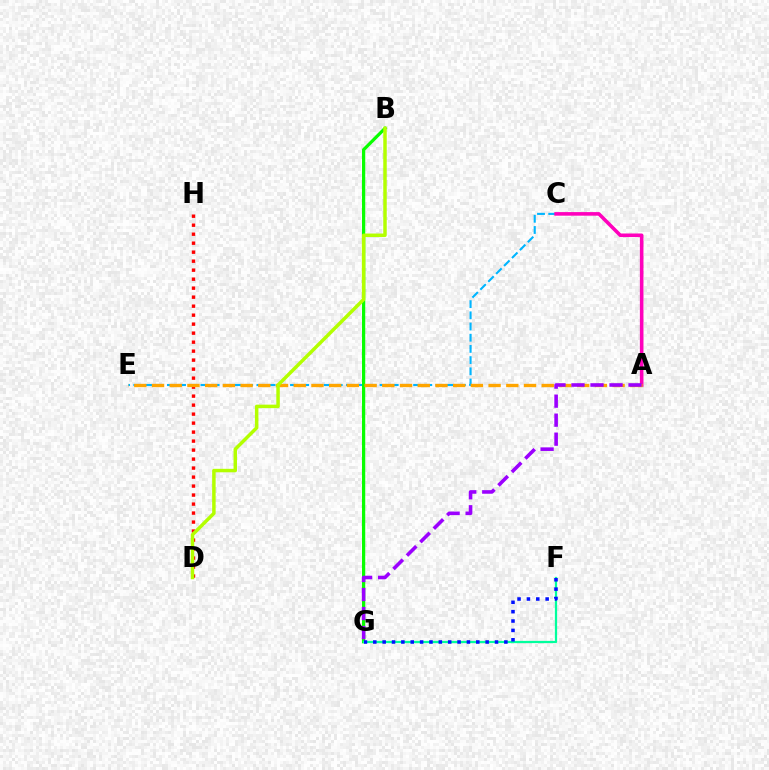{('C', 'E'): [{'color': '#00b5ff', 'line_style': 'dashed', 'thickness': 1.52}], ('A', 'C'): [{'color': '#ff00bd', 'line_style': 'solid', 'thickness': 2.58}], ('D', 'H'): [{'color': '#ff0000', 'line_style': 'dotted', 'thickness': 2.44}], ('B', 'G'): [{'color': '#08ff00', 'line_style': 'solid', 'thickness': 2.33}], ('F', 'G'): [{'color': '#00ff9d', 'line_style': 'solid', 'thickness': 1.61}, {'color': '#0010ff', 'line_style': 'dotted', 'thickness': 2.54}], ('A', 'E'): [{'color': '#ffa500', 'line_style': 'dashed', 'thickness': 2.41}], ('A', 'G'): [{'color': '#9b00ff', 'line_style': 'dashed', 'thickness': 2.58}], ('B', 'D'): [{'color': '#b3ff00', 'line_style': 'solid', 'thickness': 2.5}]}